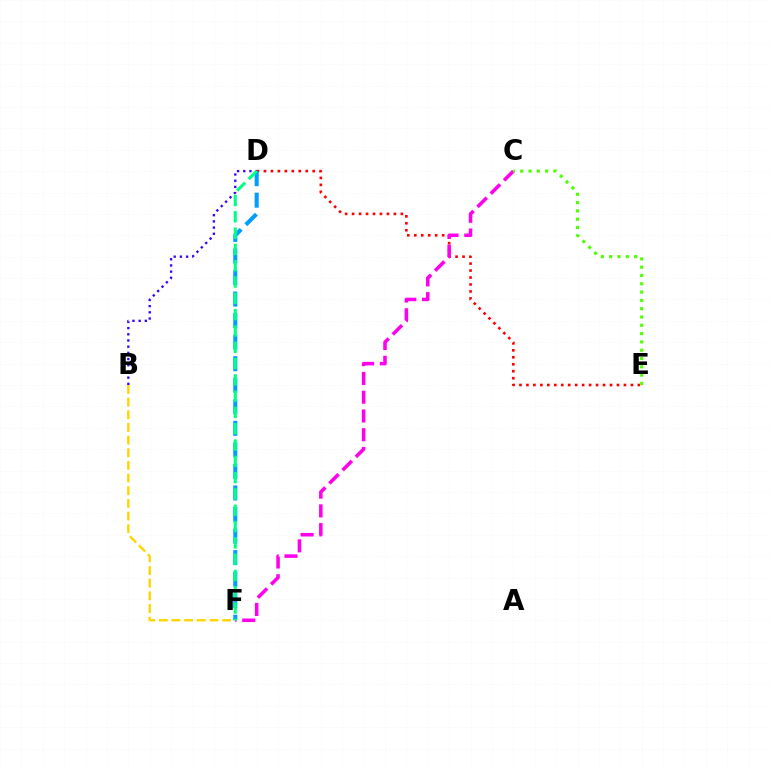{('D', 'E'): [{'color': '#ff0000', 'line_style': 'dotted', 'thickness': 1.89}], ('C', 'F'): [{'color': '#ff00ed', 'line_style': 'dashed', 'thickness': 2.55}], ('B', 'D'): [{'color': '#3700ff', 'line_style': 'dotted', 'thickness': 1.68}], ('B', 'F'): [{'color': '#ffd500', 'line_style': 'dashed', 'thickness': 1.72}], ('D', 'F'): [{'color': '#009eff', 'line_style': 'dashed', 'thickness': 2.93}, {'color': '#00ff86', 'line_style': 'dashed', 'thickness': 2.21}], ('C', 'E'): [{'color': '#4fff00', 'line_style': 'dotted', 'thickness': 2.26}]}